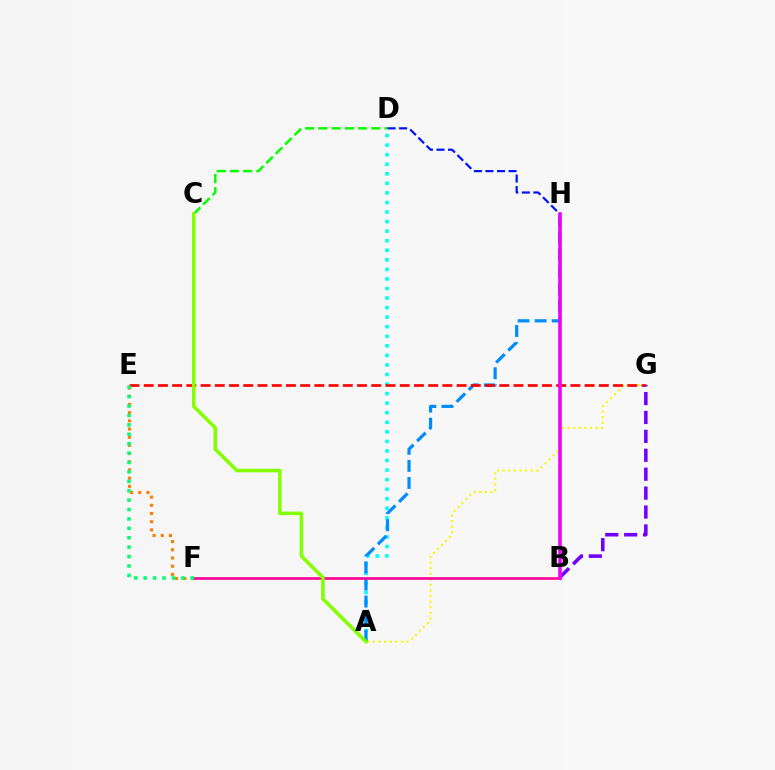{('A', 'G'): [{'color': '#fcf500', 'line_style': 'dotted', 'thickness': 1.52}], ('A', 'D'): [{'color': '#00fff6', 'line_style': 'dotted', 'thickness': 2.6}], ('E', 'F'): [{'color': '#ff7c00', 'line_style': 'dotted', 'thickness': 2.23}, {'color': '#00ff74', 'line_style': 'dotted', 'thickness': 2.56}], ('A', 'H'): [{'color': '#008cff', 'line_style': 'dashed', 'thickness': 2.32}], ('E', 'G'): [{'color': '#ff0000', 'line_style': 'dashed', 'thickness': 1.93}], ('C', 'D'): [{'color': '#08ff00', 'line_style': 'dashed', 'thickness': 1.8}], ('B', 'F'): [{'color': '#ff0094', 'line_style': 'solid', 'thickness': 1.89}], ('D', 'H'): [{'color': '#0010ff', 'line_style': 'dashed', 'thickness': 1.57}], ('B', 'G'): [{'color': '#7200ff', 'line_style': 'dashed', 'thickness': 2.57}], ('A', 'C'): [{'color': '#84ff00', 'line_style': 'solid', 'thickness': 2.55}], ('B', 'H'): [{'color': '#ee00ff', 'line_style': 'solid', 'thickness': 2.57}]}